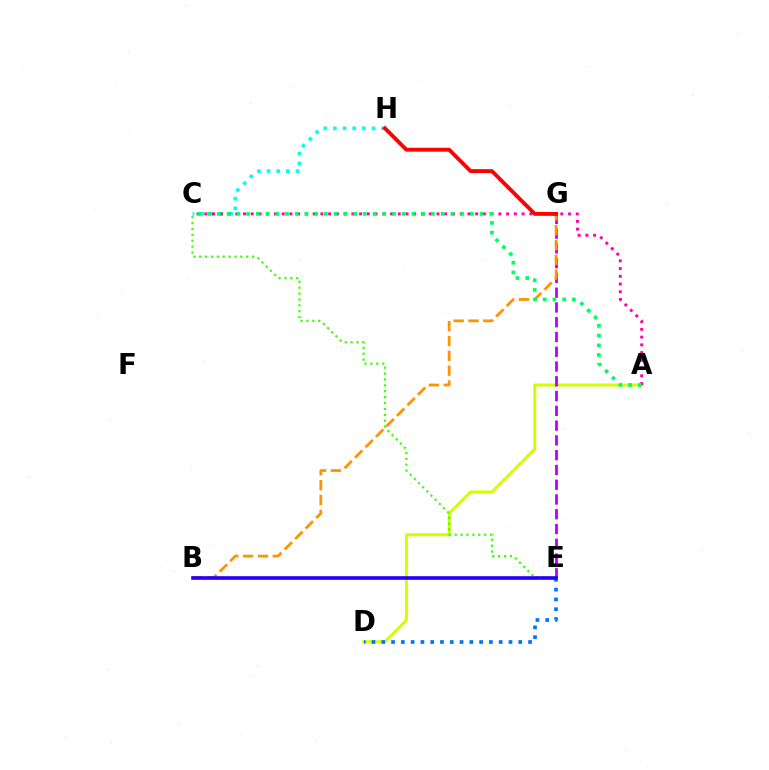{('A', 'D'): [{'color': '#d1ff00', 'line_style': 'solid', 'thickness': 2.15}], ('D', 'E'): [{'color': '#0074ff', 'line_style': 'dotted', 'thickness': 2.66}], ('E', 'G'): [{'color': '#b900ff', 'line_style': 'dashed', 'thickness': 2.01}], ('C', 'H'): [{'color': '#00fff6', 'line_style': 'dotted', 'thickness': 2.62}], ('B', 'G'): [{'color': '#ff9400', 'line_style': 'dashed', 'thickness': 2.01}], ('A', 'C'): [{'color': '#ff00ac', 'line_style': 'dotted', 'thickness': 2.1}, {'color': '#00ff5c', 'line_style': 'dotted', 'thickness': 2.64}], ('G', 'H'): [{'color': '#ff0000', 'line_style': 'solid', 'thickness': 2.78}], ('C', 'E'): [{'color': '#3dff00', 'line_style': 'dotted', 'thickness': 1.6}], ('B', 'E'): [{'color': '#2500ff', 'line_style': 'solid', 'thickness': 2.62}]}